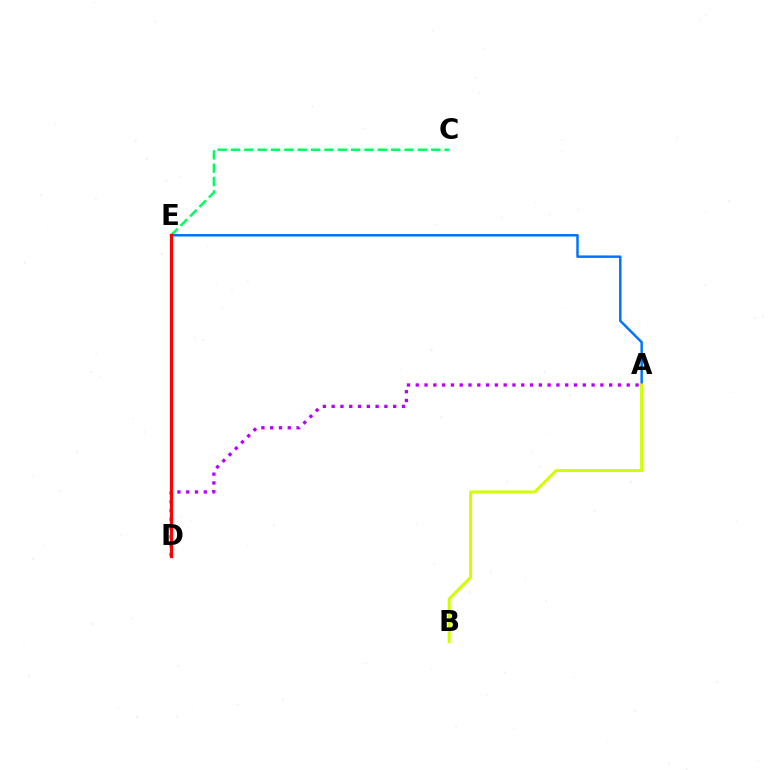{('C', 'E'): [{'color': '#00ff5c', 'line_style': 'dashed', 'thickness': 1.81}], ('A', 'D'): [{'color': '#b900ff', 'line_style': 'dotted', 'thickness': 2.39}], ('A', 'E'): [{'color': '#0074ff', 'line_style': 'solid', 'thickness': 1.79}], ('D', 'E'): [{'color': '#ff0000', 'line_style': 'solid', 'thickness': 2.29}], ('A', 'B'): [{'color': '#d1ff00', 'line_style': 'solid', 'thickness': 2.18}]}